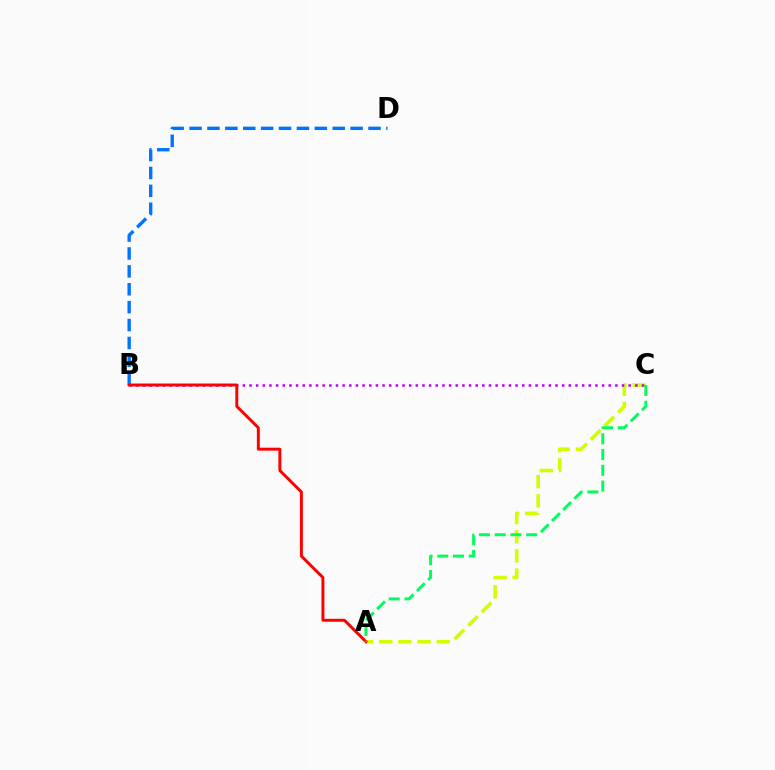{('A', 'C'): [{'color': '#d1ff00', 'line_style': 'dashed', 'thickness': 2.6}, {'color': '#00ff5c', 'line_style': 'dashed', 'thickness': 2.14}], ('B', 'D'): [{'color': '#0074ff', 'line_style': 'dashed', 'thickness': 2.43}], ('B', 'C'): [{'color': '#b900ff', 'line_style': 'dotted', 'thickness': 1.81}], ('A', 'B'): [{'color': '#ff0000', 'line_style': 'solid', 'thickness': 2.13}]}